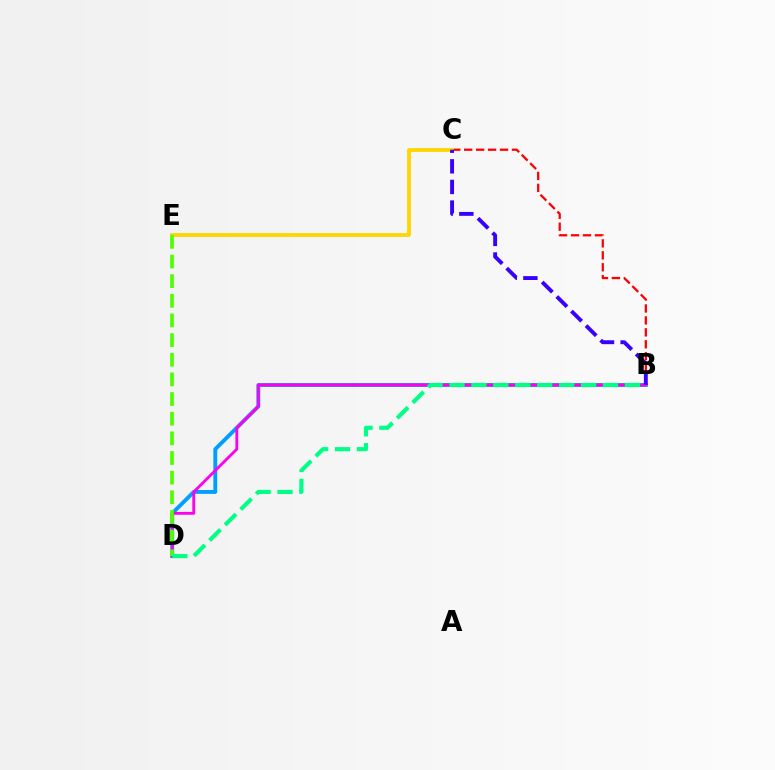{('B', 'C'): [{'color': '#ff0000', 'line_style': 'dashed', 'thickness': 1.62}, {'color': '#3700ff', 'line_style': 'dashed', 'thickness': 2.8}], ('C', 'E'): [{'color': '#ffd500', 'line_style': 'solid', 'thickness': 2.75}], ('B', 'D'): [{'color': '#009eff', 'line_style': 'solid', 'thickness': 2.78}, {'color': '#ff00ed', 'line_style': 'solid', 'thickness': 2.04}, {'color': '#00ff86', 'line_style': 'dashed', 'thickness': 2.98}], ('D', 'E'): [{'color': '#4fff00', 'line_style': 'dashed', 'thickness': 2.67}]}